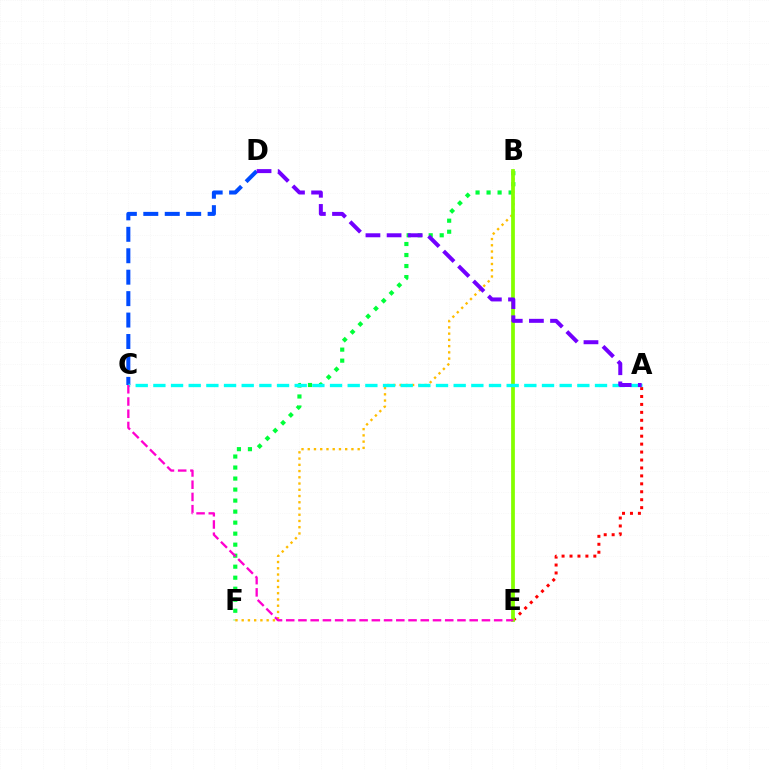{('B', 'F'): [{'color': '#00ff39', 'line_style': 'dotted', 'thickness': 2.99}, {'color': '#ffbd00', 'line_style': 'dotted', 'thickness': 1.7}], ('C', 'D'): [{'color': '#004bff', 'line_style': 'dashed', 'thickness': 2.91}], ('A', 'E'): [{'color': '#ff0000', 'line_style': 'dotted', 'thickness': 2.16}], ('B', 'E'): [{'color': '#84ff00', 'line_style': 'solid', 'thickness': 2.7}], ('A', 'C'): [{'color': '#00fff6', 'line_style': 'dashed', 'thickness': 2.4}], ('C', 'E'): [{'color': '#ff00cf', 'line_style': 'dashed', 'thickness': 1.66}], ('A', 'D'): [{'color': '#7200ff', 'line_style': 'dashed', 'thickness': 2.87}]}